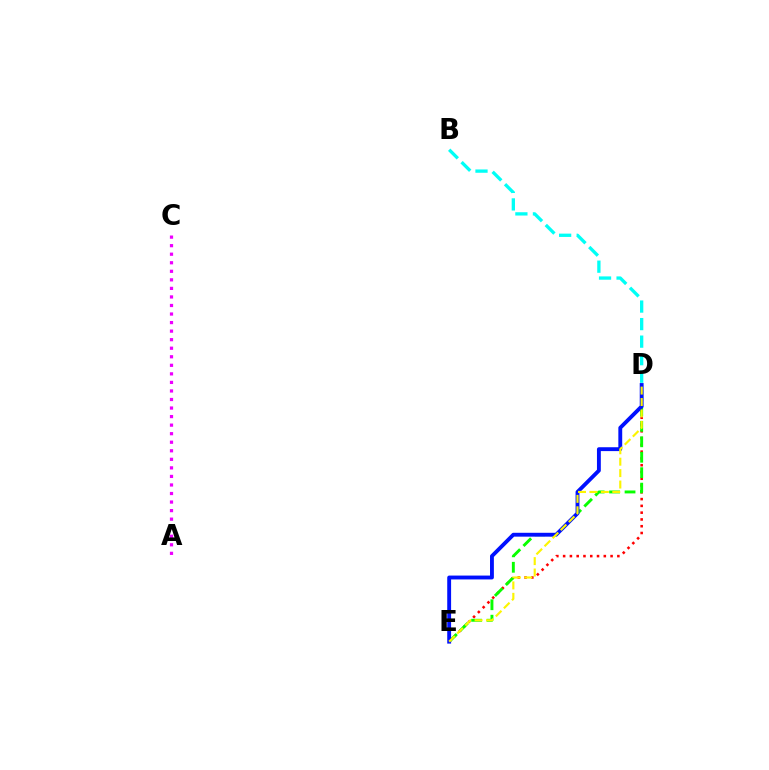{('D', 'E'): [{'color': '#ff0000', 'line_style': 'dotted', 'thickness': 1.84}, {'color': '#08ff00', 'line_style': 'dashed', 'thickness': 2.1}, {'color': '#0010ff', 'line_style': 'solid', 'thickness': 2.78}, {'color': '#fcf500', 'line_style': 'dashed', 'thickness': 1.55}], ('A', 'C'): [{'color': '#ee00ff', 'line_style': 'dotted', 'thickness': 2.32}], ('B', 'D'): [{'color': '#00fff6', 'line_style': 'dashed', 'thickness': 2.38}]}